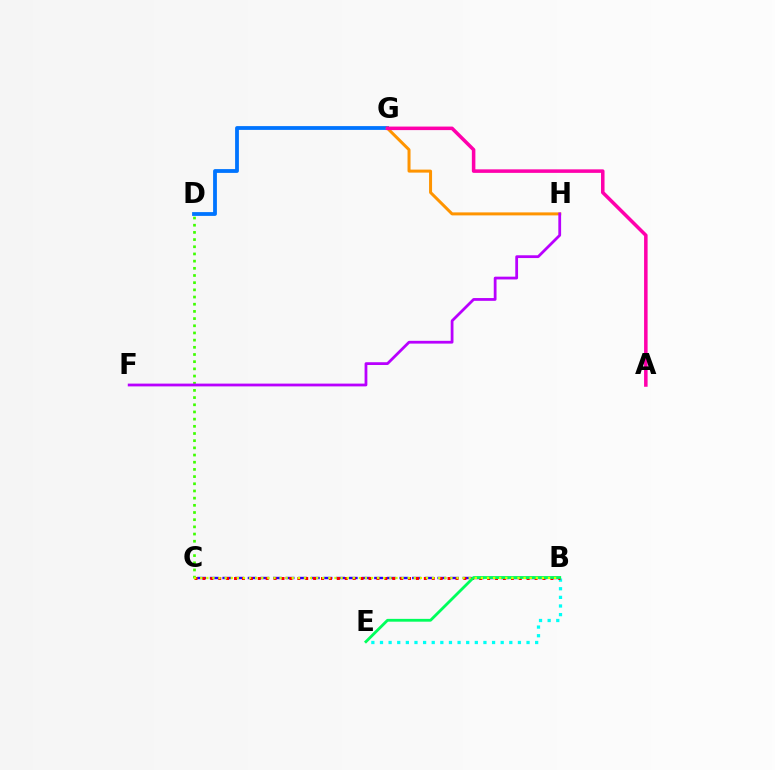{('B', 'E'): [{'color': '#00fff6', 'line_style': 'dotted', 'thickness': 2.34}, {'color': '#00ff5c', 'line_style': 'solid', 'thickness': 2.03}], ('C', 'D'): [{'color': '#3dff00', 'line_style': 'dotted', 'thickness': 1.95}], ('B', 'C'): [{'color': '#2500ff', 'line_style': 'dashed', 'thickness': 1.72}, {'color': '#ff0000', 'line_style': 'dotted', 'thickness': 2.15}, {'color': '#d1ff00', 'line_style': 'dotted', 'thickness': 1.66}], ('D', 'G'): [{'color': '#0074ff', 'line_style': 'solid', 'thickness': 2.73}], ('G', 'H'): [{'color': '#ff9400', 'line_style': 'solid', 'thickness': 2.16}], ('F', 'H'): [{'color': '#b900ff', 'line_style': 'solid', 'thickness': 2.0}], ('A', 'G'): [{'color': '#ff00ac', 'line_style': 'solid', 'thickness': 2.54}]}